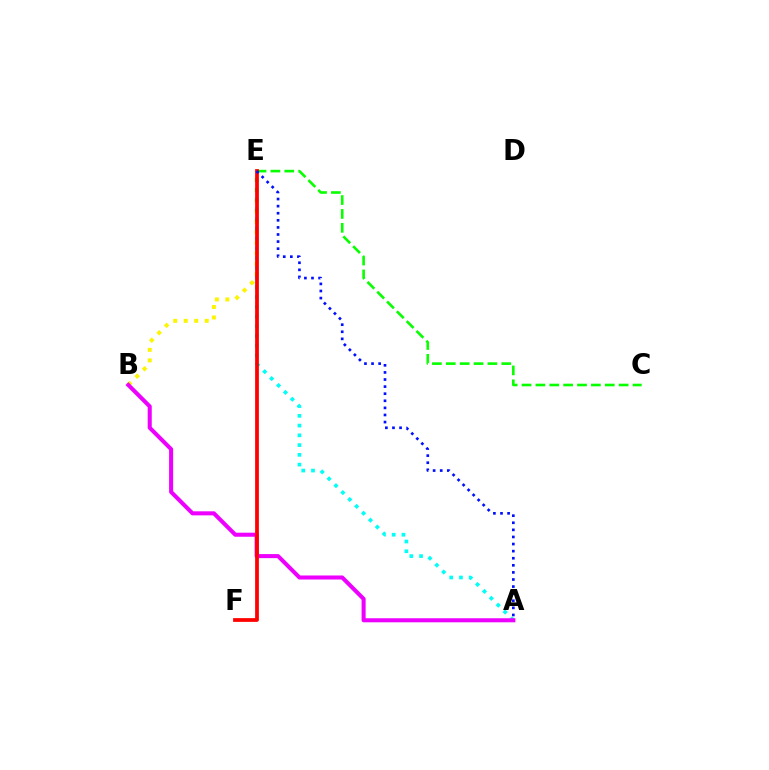{('B', 'E'): [{'color': '#fcf500', 'line_style': 'dotted', 'thickness': 2.85}], ('A', 'E'): [{'color': '#00fff6', 'line_style': 'dotted', 'thickness': 2.65}, {'color': '#0010ff', 'line_style': 'dotted', 'thickness': 1.93}], ('C', 'E'): [{'color': '#08ff00', 'line_style': 'dashed', 'thickness': 1.88}], ('A', 'B'): [{'color': '#ee00ff', 'line_style': 'solid', 'thickness': 2.92}], ('E', 'F'): [{'color': '#ff0000', 'line_style': 'solid', 'thickness': 2.7}]}